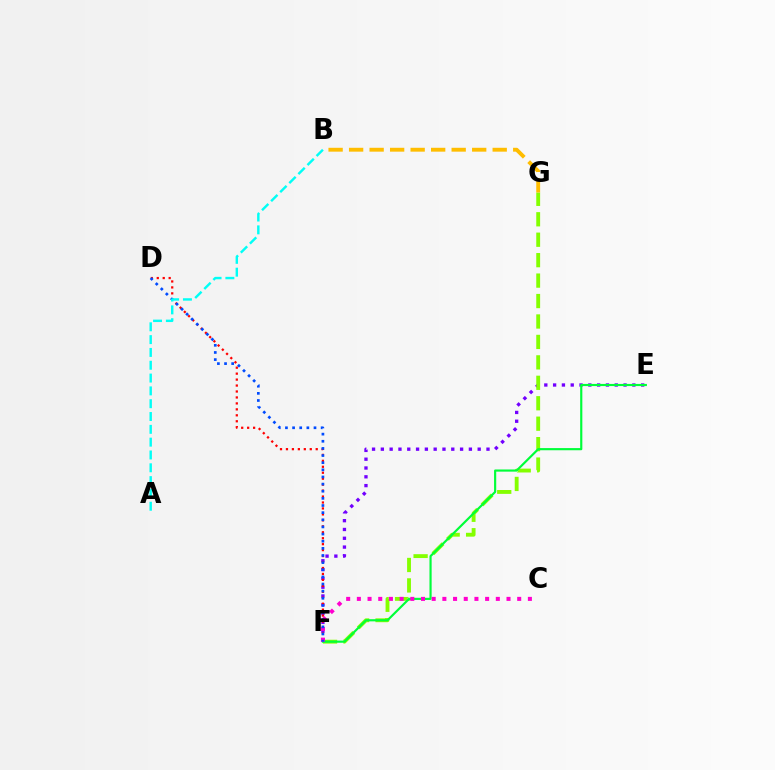{('E', 'F'): [{'color': '#7200ff', 'line_style': 'dotted', 'thickness': 2.39}, {'color': '#00ff39', 'line_style': 'solid', 'thickness': 1.56}], ('F', 'G'): [{'color': '#84ff00', 'line_style': 'dashed', 'thickness': 2.78}], ('D', 'F'): [{'color': '#ff0000', 'line_style': 'dotted', 'thickness': 1.62}, {'color': '#004bff', 'line_style': 'dotted', 'thickness': 1.94}], ('C', 'F'): [{'color': '#ff00cf', 'line_style': 'dotted', 'thickness': 2.9}], ('A', 'B'): [{'color': '#00fff6', 'line_style': 'dashed', 'thickness': 1.74}], ('B', 'G'): [{'color': '#ffbd00', 'line_style': 'dashed', 'thickness': 2.79}]}